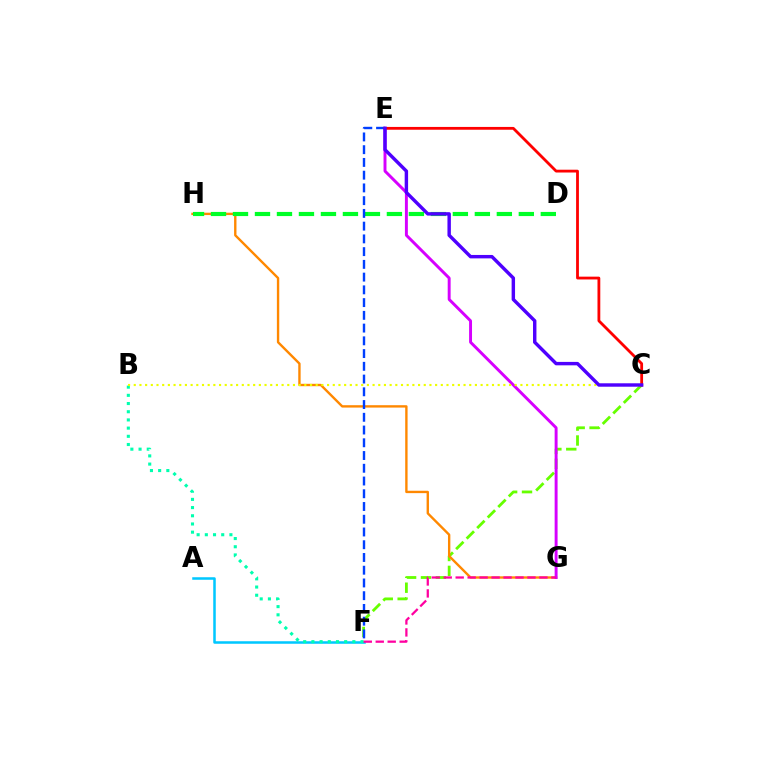{('C', 'F'): [{'color': '#66ff00', 'line_style': 'dashed', 'thickness': 2.02}], ('G', 'H'): [{'color': '#ff8800', 'line_style': 'solid', 'thickness': 1.71}], ('D', 'H'): [{'color': '#00ff27', 'line_style': 'dashed', 'thickness': 2.99}], ('E', 'G'): [{'color': '#d600ff', 'line_style': 'solid', 'thickness': 2.11}], ('A', 'F'): [{'color': '#00c7ff', 'line_style': 'solid', 'thickness': 1.82}], ('B', 'F'): [{'color': '#00ffaf', 'line_style': 'dotted', 'thickness': 2.23}], ('B', 'C'): [{'color': '#eeff00', 'line_style': 'dotted', 'thickness': 1.54}], ('E', 'F'): [{'color': '#003fff', 'line_style': 'dashed', 'thickness': 1.73}], ('F', 'G'): [{'color': '#ff00a0', 'line_style': 'dashed', 'thickness': 1.63}], ('C', 'E'): [{'color': '#ff0000', 'line_style': 'solid', 'thickness': 2.02}, {'color': '#4f00ff', 'line_style': 'solid', 'thickness': 2.47}]}